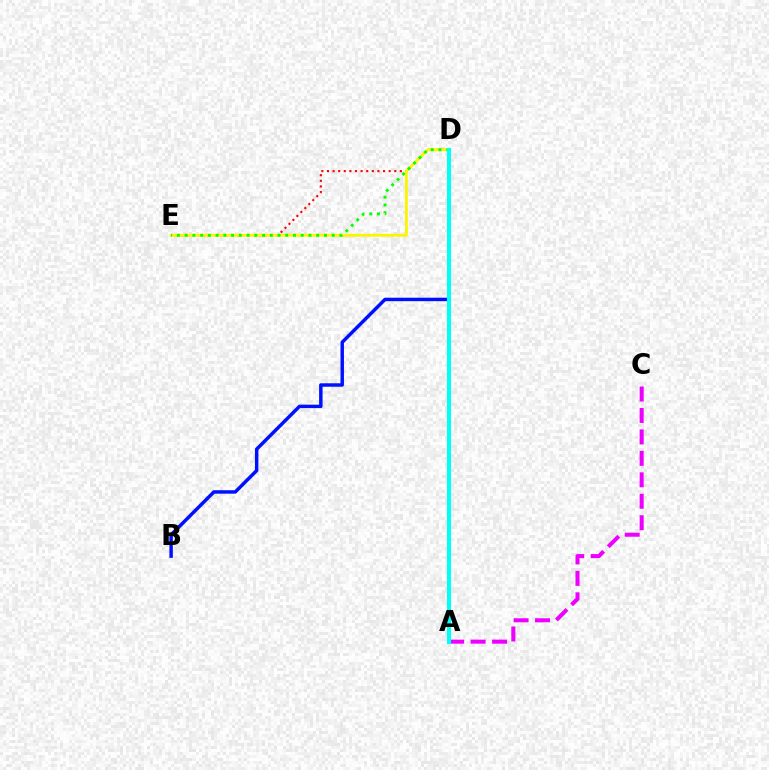{('D', 'E'): [{'color': '#ff0000', 'line_style': 'dotted', 'thickness': 1.52}, {'color': '#fcf500', 'line_style': 'solid', 'thickness': 2.04}, {'color': '#08ff00', 'line_style': 'dotted', 'thickness': 2.1}], ('B', 'D'): [{'color': '#0010ff', 'line_style': 'solid', 'thickness': 2.49}], ('A', 'C'): [{'color': '#ee00ff', 'line_style': 'dashed', 'thickness': 2.91}], ('A', 'D'): [{'color': '#00fff6', 'line_style': 'solid', 'thickness': 2.93}]}